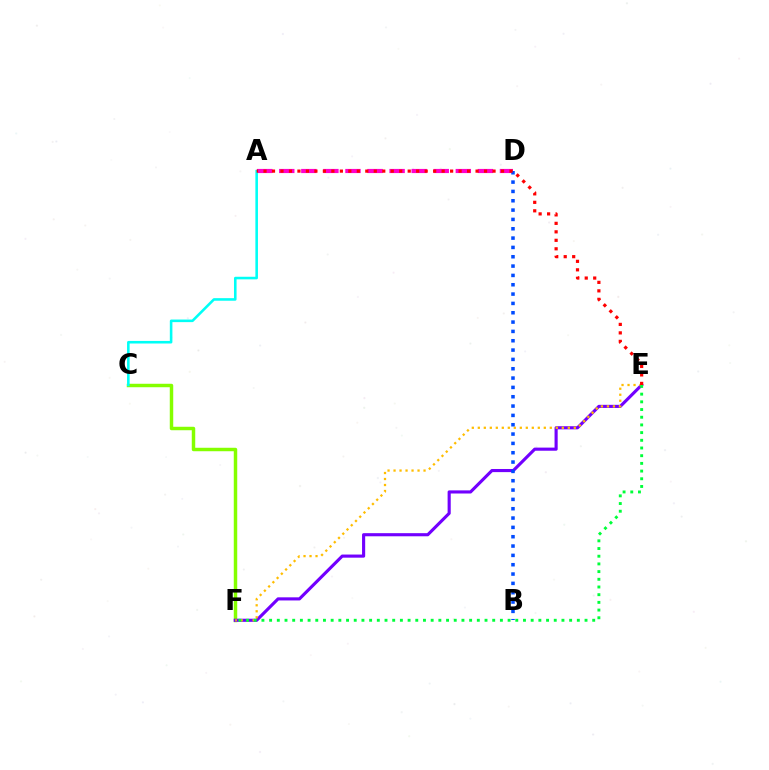{('A', 'D'): [{'color': '#ff00cf', 'line_style': 'dashed', 'thickness': 3.0}], ('C', 'F'): [{'color': '#84ff00', 'line_style': 'solid', 'thickness': 2.49}], ('A', 'C'): [{'color': '#00fff6', 'line_style': 'solid', 'thickness': 1.86}], ('E', 'F'): [{'color': '#7200ff', 'line_style': 'solid', 'thickness': 2.25}, {'color': '#ffbd00', 'line_style': 'dotted', 'thickness': 1.63}, {'color': '#00ff39', 'line_style': 'dotted', 'thickness': 2.09}], ('B', 'D'): [{'color': '#004bff', 'line_style': 'dotted', 'thickness': 2.54}], ('A', 'E'): [{'color': '#ff0000', 'line_style': 'dotted', 'thickness': 2.3}]}